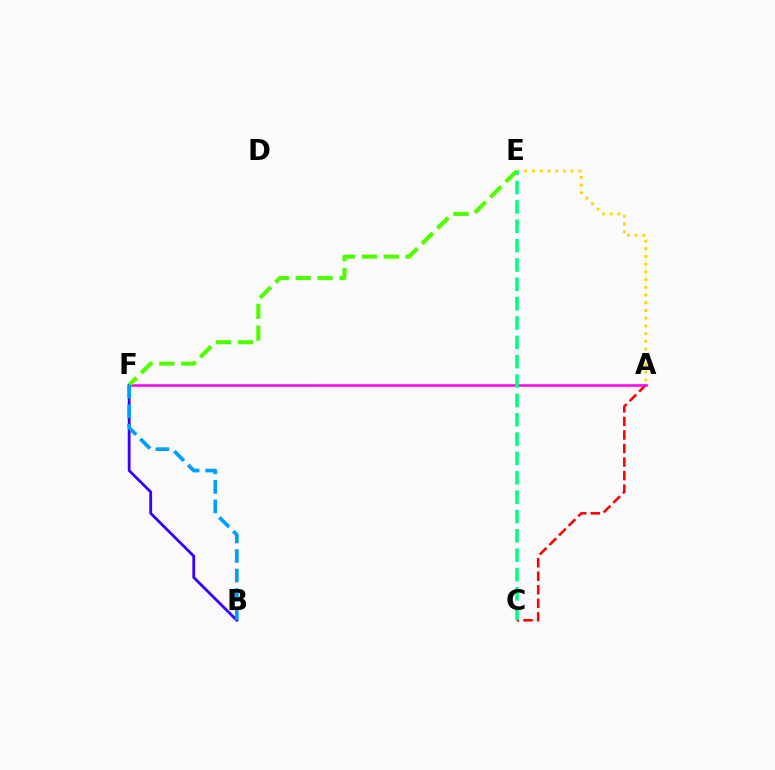{('A', 'C'): [{'color': '#ff0000', 'line_style': 'dashed', 'thickness': 1.84}], ('A', 'F'): [{'color': '#ff00ed', 'line_style': 'solid', 'thickness': 1.82}], ('A', 'E'): [{'color': '#ffd500', 'line_style': 'dotted', 'thickness': 2.1}], ('B', 'F'): [{'color': '#3700ff', 'line_style': 'solid', 'thickness': 2.01}, {'color': '#009eff', 'line_style': 'dashed', 'thickness': 2.65}], ('E', 'F'): [{'color': '#4fff00', 'line_style': 'dashed', 'thickness': 2.97}], ('C', 'E'): [{'color': '#00ff86', 'line_style': 'dashed', 'thickness': 2.63}]}